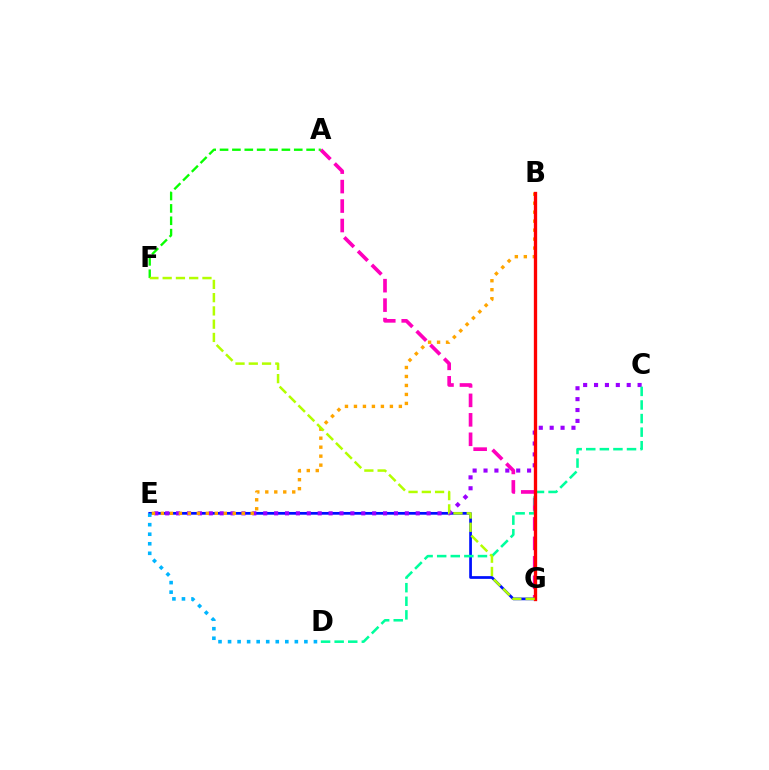{('A', 'G'): [{'color': '#ff00bd', 'line_style': 'dashed', 'thickness': 2.64}], ('E', 'G'): [{'color': '#0010ff', 'line_style': 'solid', 'thickness': 1.97}], ('C', 'E'): [{'color': '#9b00ff', 'line_style': 'dotted', 'thickness': 2.96}], ('B', 'E'): [{'color': '#ffa500', 'line_style': 'dotted', 'thickness': 2.44}], ('C', 'D'): [{'color': '#00ff9d', 'line_style': 'dashed', 'thickness': 1.85}], ('B', 'G'): [{'color': '#ff0000', 'line_style': 'solid', 'thickness': 2.39}], ('A', 'F'): [{'color': '#08ff00', 'line_style': 'dashed', 'thickness': 1.68}], ('F', 'G'): [{'color': '#b3ff00', 'line_style': 'dashed', 'thickness': 1.8}], ('D', 'E'): [{'color': '#00b5ff', 'line_style': 'dotted', 'thickness': 2.59}]}